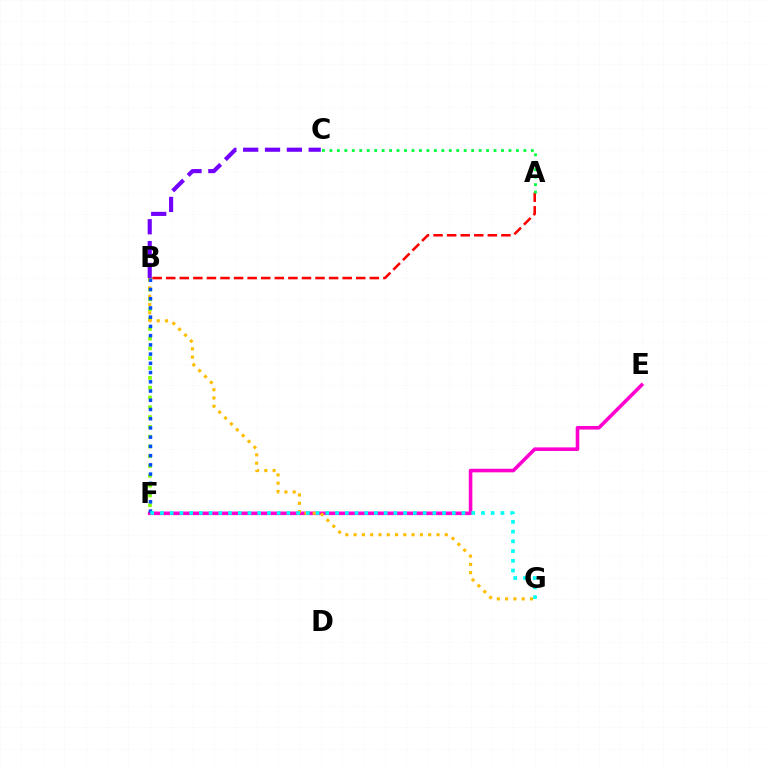{('B', 'F'): [{'color': '#84ff00', 'line_style': 'dotted', 'thickness': 2.66}, {'color': '#004bff', 'line_style': 'dotted', 'thickness': 2.51}], ('E', 'F'): [{'color': '#ff00cf', 'line_style': 'solid', 'thickness': 2.58}], ('A', 'B'): [{'color': '#ff0000', 'line_style': 'dashed', 'thickness': 1.84}], ('B', 'G'): [{'color': '#ffbd00', 'line_style': 'dotted', 'thickness': 2.25}], ('A', 'C'): [{'color': '#00ff39', 'line_style': 'dotted', 'thickness': 2.03}], ('B', 'C'): [{'color': '#7200ff', 'line_style': 'dashed', 'thickness': 2.97}], ('F', 'G'): [{'color': '#00fff6', 'line_style': 'dotted', 'thickness': 2.64}]}